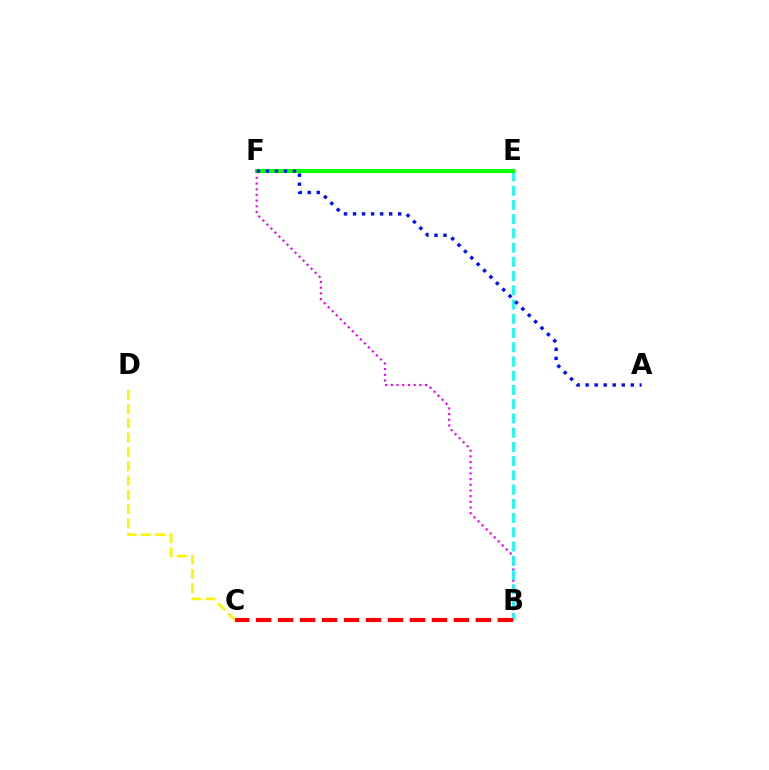{('B', 'F'): [{'color': '#ee00ff', 'line_style': 'dotted', 'thickness': 1.54}], ('B', 'E'): [{'color': '#00fff6', 'line_style': 'dashed', 'thickness': 1.93}], ('C', 'D'): [{'color': '#fcf500', 'line_style': 'dashed', 'thickness': 1.95}], ('E', 'F'): [{'color': '#08ff00', 'line_style': 'solid', 'thickness': 2.94}], ('B', 'C'): [{'color': '#ff0000', 'line_style': 'dashed', 'thickness': 2.98}], ('A', 'F'): [{'color': '#0010ff', 'line_style': 'dotted', 'thickness': 2.45}]}